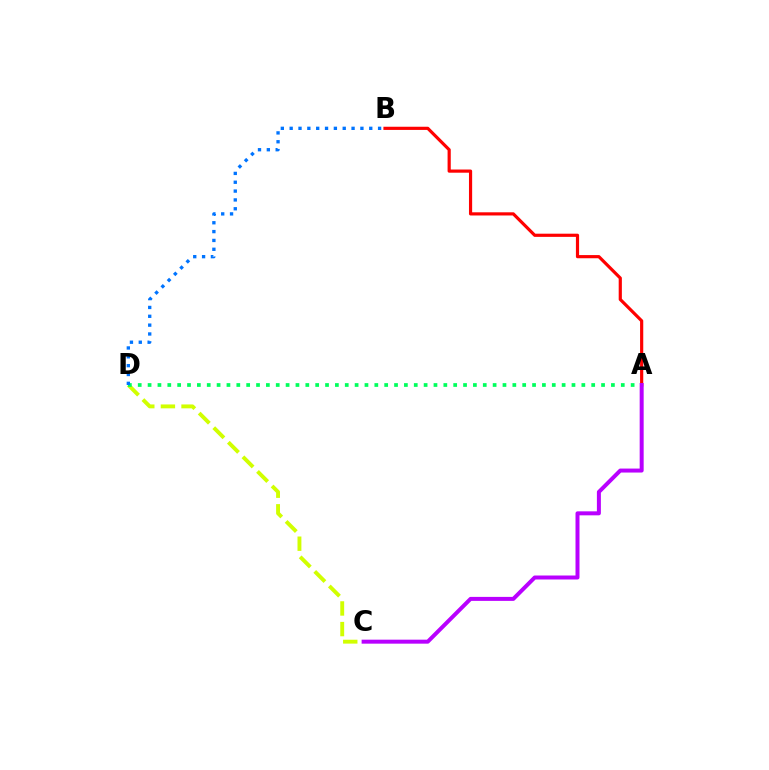{('A', 'B'): [{'color': '#ff0000', 'line_style': 'solid', 'thickness': 2.29}], ('C', 'D'): [{'color': '#d1ff00', 'line_style': 'dashed', 'thickness': 2.8}], ('A', 'D'): [{'color': '#00ff5c', 'line_style': 'dotted', 'thickness': 2.68}], ('A', 'C'): [{'color': '#b900ff', 'line_style': 'solid', 'thickness': 2.87}], ('B', 'D'): [{'color': '#0074ff', 'line_style': 'dotted', 'thickness': 2.4}]}